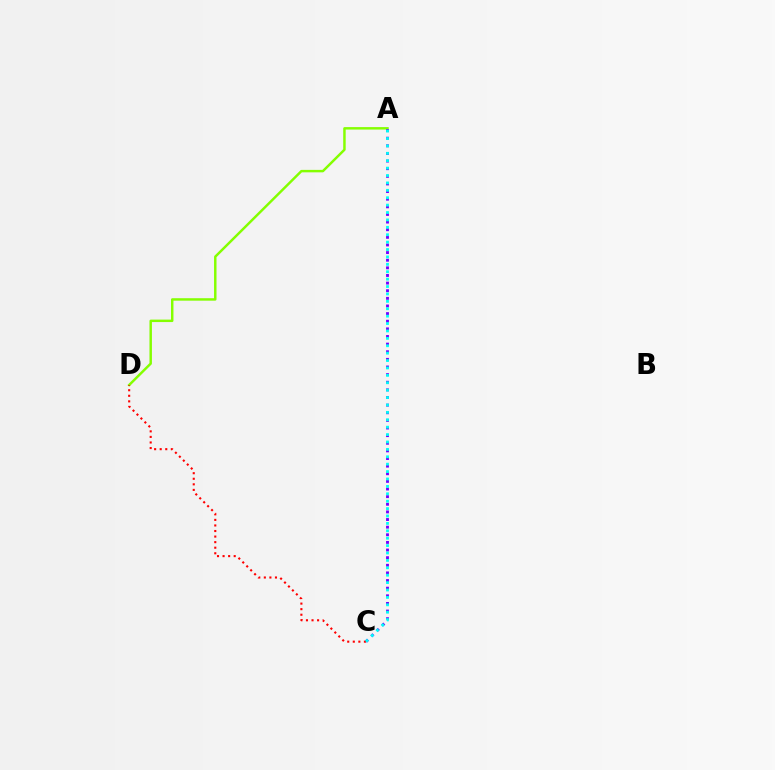{('A', 'D'): [{'color': '#84ff00', 'line_style': 'solid', 'thickness': 1.77}], ('A', 'C'): [{'color': '#7200ff', 'line_style': 'dotted', 'thickness': 2.07}, {'color': '#00fff6', 'line_style': 'dotted', 'thickness': 2.01}], ('C', 'D'): [{'color': '#ff0000', 'line_style': 'dotted', 'thickness': 1.51}]}